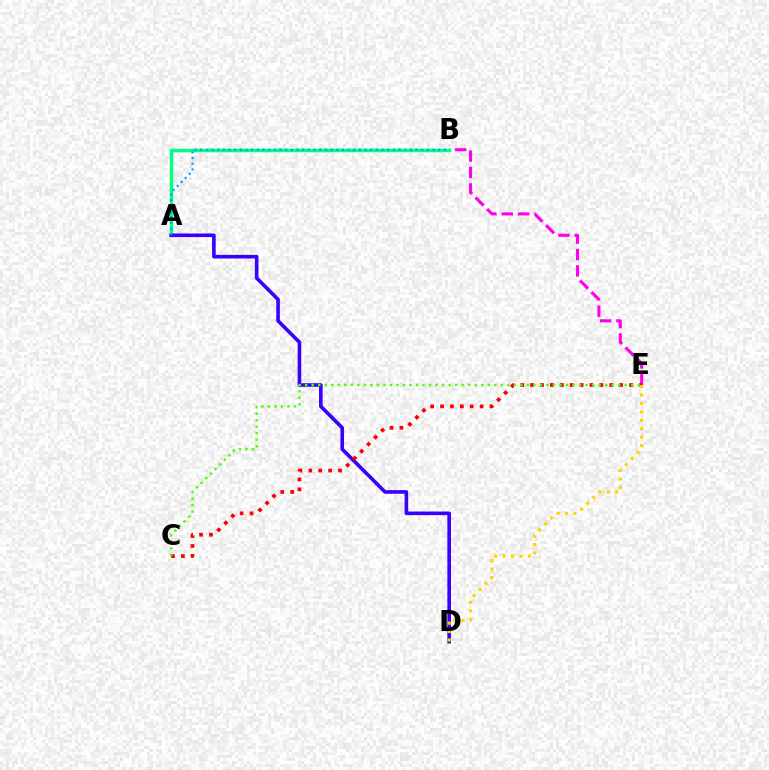{('B', 'E'): [{'color': '#ff00ed', 'line_style': 'dashed', 'thickness': 2.23}], ('A', 'B'): [{'color': '#00ff86', 'line_style': 'solid', 'thickness': 2.49}, {'color': '#009eff', 'line_style': 'dotted', 'thickness': 1.54}], ('A', 'D'): [{'color': '#3700ff', 'line_style': 'solid', 'thickness': 2.6}], ('C', 'E'): [{'color': '#ff0000', 'line_style': 'dotted', 'thickness': 2.69}, {'color': '#4fff00', 'line_style': 'dotted', 'thickness': 1.77}], ('D', 'E'): [{'color': '#ffd500', 'line_style': 'dotted', 'thickness': 2.29}]}